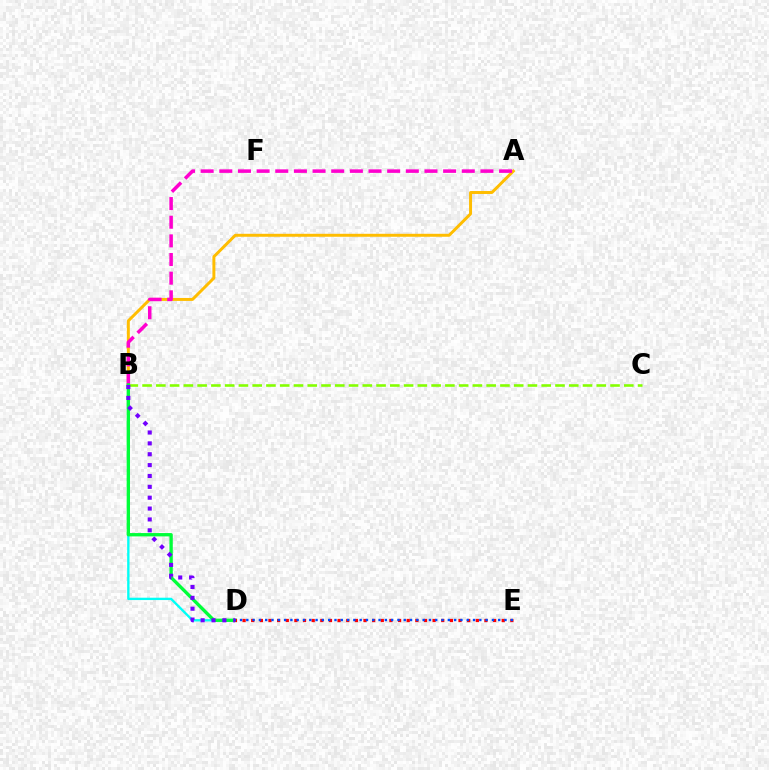{('A', 'B'): [{'color': '#ffbd00', 'line_style': 'solid', 'thickness': 2.13}, {'color': '#ff00cf', 'line_style': 'dashed', 'thickness': 2.53}], ('B', 'D'): [{'color': '#00fff6', 'line_style': 'solid', 'thickness': 1.69}, {'color': '#00ff39', 'line_style': 'solid', 'thickness': 2.4}, {'color': '#7200ff', 'line_style': 'dotted', 'thickness': 2.95}], ('B', 'C'): [{'color': '#84ff00', 'line_style': 'dashed', 'thickness': 1.87}], ('D', 'E'): [{'color': '#ff0000', 'line_style': 'dotted', 'thickness': 2.35}, {'color': '#004bff', 'line_style': 'dotted', 'thickness': 1.71}]}